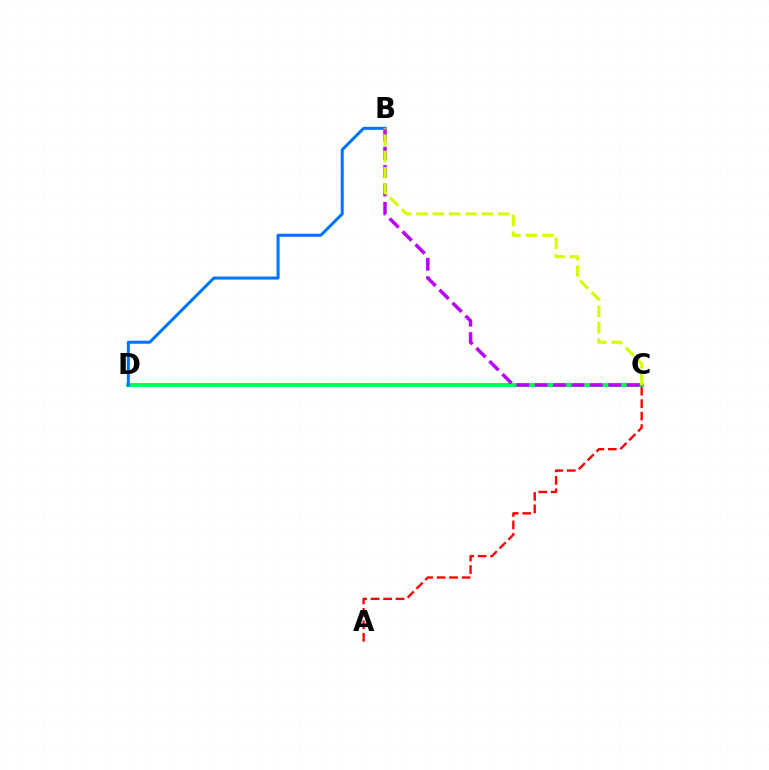{('C', 'D'): [{'color': '#00ff5c', 'line_style': 'solid', 'thickness': 2.88}], ('B', 'D'): [{'color': '#0074ff', 'line_style': 'solid', 'thickness': 2.18}], ('B', 'C'): [{'color': '#b900ff', 'line_style': 'dashed', 'thickness': 2.5}, {'color': '#d1ff00', 'line_style': 'dashed', 'thickness': 2.22}], ('A', 'C'): [{'color': '#ff0000', 'line_style': 'dashed', 'thickness': 1.69}]}